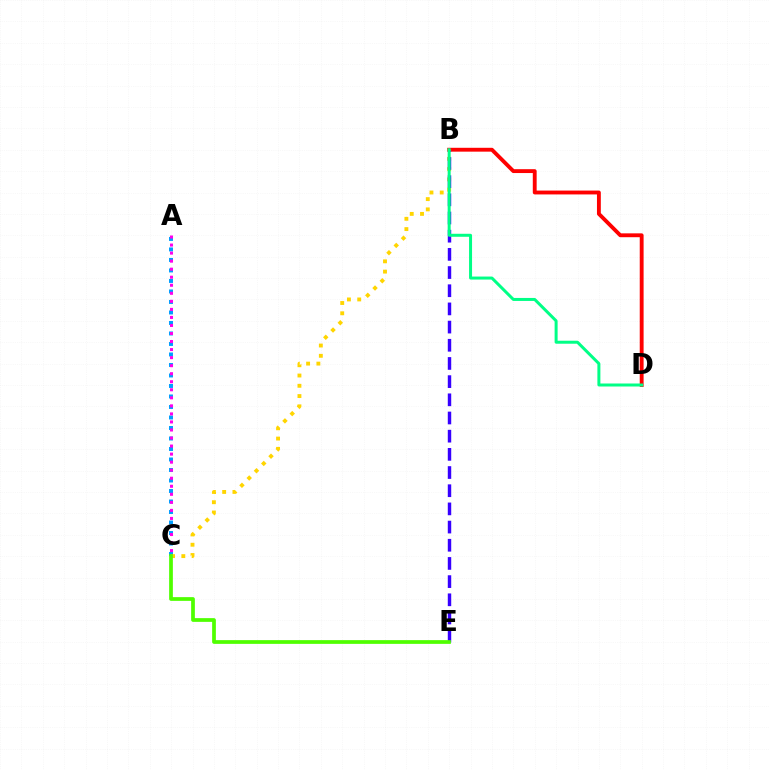{('B', 'D'): [{'color': '#ff0000', 'line_style': 'solid', 'thickness': 2.78}, {'color': '#00ff86', 'line_style': 'solid', 'thickness': 2.16}], ('A', 'C'): [{'color': '#009eff', 'line_style': 'dotted', 'thickness': 2.85}, {'color': '#ff00ed', 'line_style': 'dotted', 'thickness': 2.18}], ('B', 'C'): [{'color': '#ffd500', 'line_style': 'dotted', 'thickness': 2.79}], ('B', 'E'): [{'color': '#3700ff', 'line_style': 'dashed', 'thickness': 2.47}], ('C', 'E'): [{'color': '#4fff00', 'line_style': 'solid', 'thickness': 2.68}]}